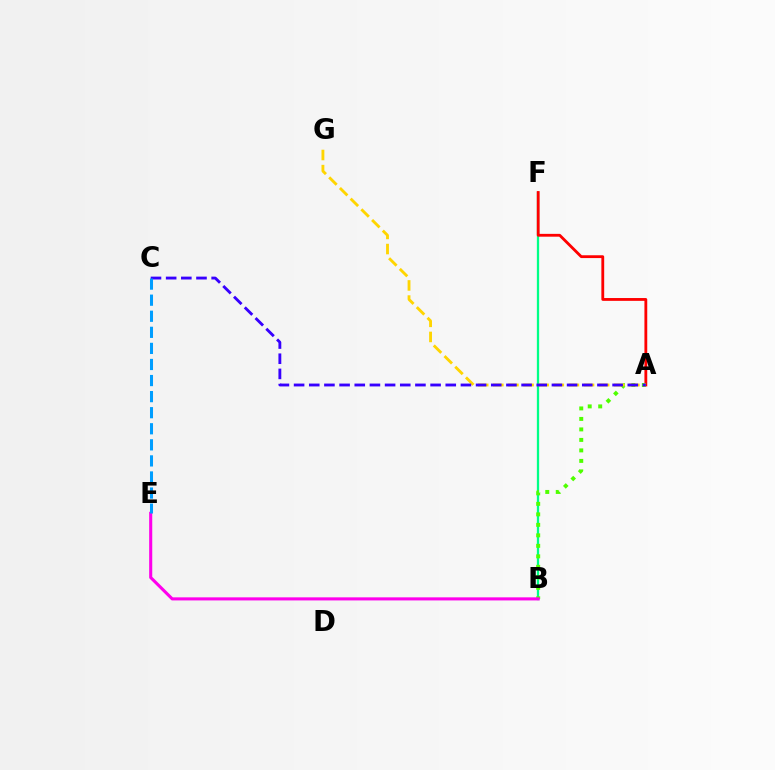{('B', 'F'): [{'color': '#00ff86', 'line_style': 'solid', 'thickness': 1.64}], ('A', 'F'): [{'color': '#ff0000', 'line_style': 'solid', 'thickness': 2.03}], ('A', 'B'): [{'color': '#4fff00', 'line_style': 'dotted', 'thickness': 2.85}], ('A', 'G'): [{'color': '#ffd500', 'line_style': 'dashed', 'thickness': 2.05}], ('A', 'C'): [{'color': '#3700ff', 'line_style': 'dashed', 'thickness': 2.06}], ('B', 'E'): [{'color': '#ff00ed', 'line_style': 'solid', 'thickness': 2.22}], ('C', 'E'): [{'color': '#009eff', 'line_style': 'dashed', 'thickness': 2.18}]}